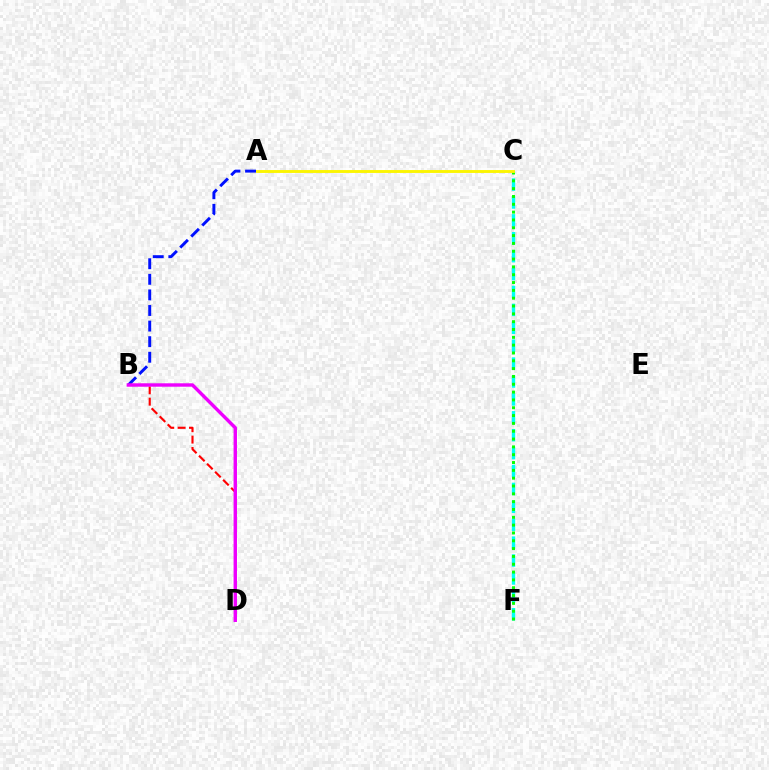{('C', 'F'): [{'color': '#00fff6', 'line_style': 'dashed', 'thickness': 2.43}, {'color': '#08ff00', 'line_style': 'dotted', 'thickness': 2.13}], ('A', 'B'): [{'color': '#0010ff', 'line_style': 'dashed', 'thickness': 2.12}], ('B', 'D'): [{'color': '#ff0000', 'line_style': 'dashed', 'thickness': 1.54}, {'color': '#ee00ff', 'line_style': 'solid', 'thickness': 2.45}], ('A', 'C'): [{'color': '#fcf500', 'line_style': 'solid', 'thickness': 2.08}]}